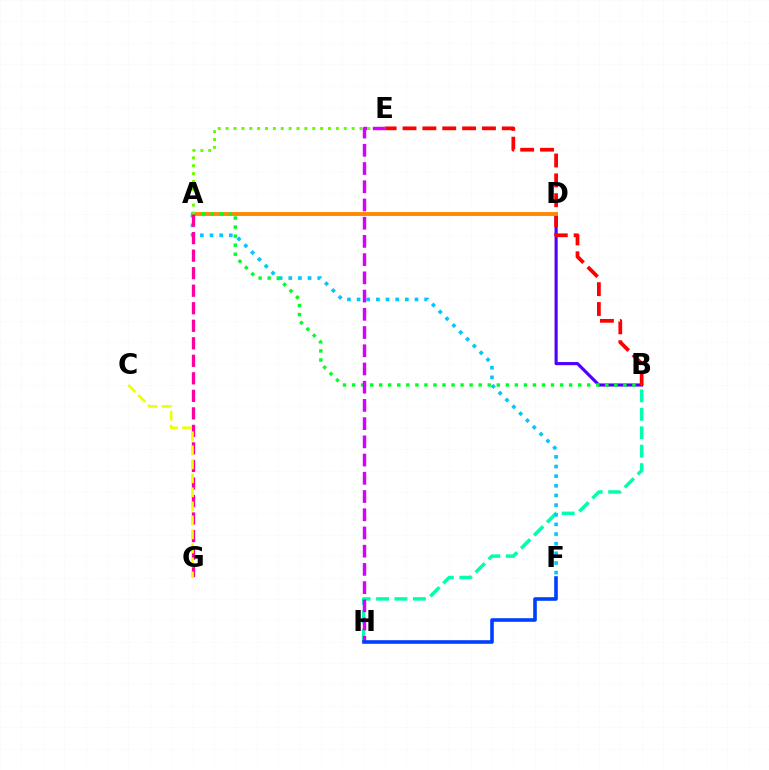{('B', 'D'): [{'color': '#4f00ff', 'line_style': 'solid', 'thickness': 2.25}], ('B', 'H'): [{'color': '#00ffaf', 'line_style': 'dashed', 'thickness': 2.5}], ('B', 'E'): [{'color': '#ff0000', 'line_style': 'dashed', 'thickness': 2.7}], ('A', 'F'): [{'color': '#00c7ff', 'line_style': 'dotted', 'thickness': 2.62}], ('A', 'D'): [{'color': '#ff8800', 'line_style': 'solid', 'thickness': 2.8}], ('A', 'B'): [{'color': '#00ff27', 'line_style': 'dotted', 'thickness': 2.46}], ('A', 'E'): [{'color': '#66ff00', 'line_style': 'dotted', 'thickness': 2.14}], ('E', 'H'): [{'color': '#d600ff', 'line_style': 'dashed', 'thickness': 2.48}], ('F', 'H'): [{'color': '#003fff', 'line_style': 'solid', 'thickness': 2.59}], ('A', 'G'): [{'color': '#ff00a0', 'line_style': 'dashed', 'thickness': 2.38}], ('C', 'G'): [{'color': '#eeff00', 'line_style': 'dashed', 'thickness': 1.9}]}